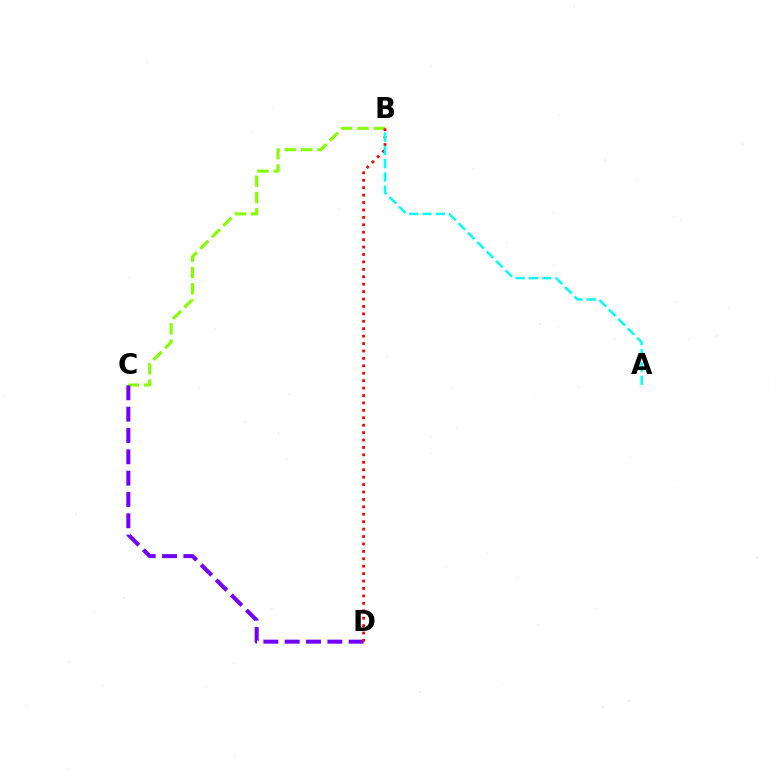{('B', 'C'): [{'color': '#84ff00', 'line_style': 'dashed', 'thickness': 2.21}], ('C', 'D'): [{'color': '#7200ff', 'line_style': 'dashed', 'thickness': 2.9}], ('B', 'D'): [{'color': '#ff0000', 'line_style': 'dotted', 'thickness': 2.02}], ('A', 'B'): [{'color': '#00fff6', 'line_style': 'dashed', 'thickness': 1.81}]}